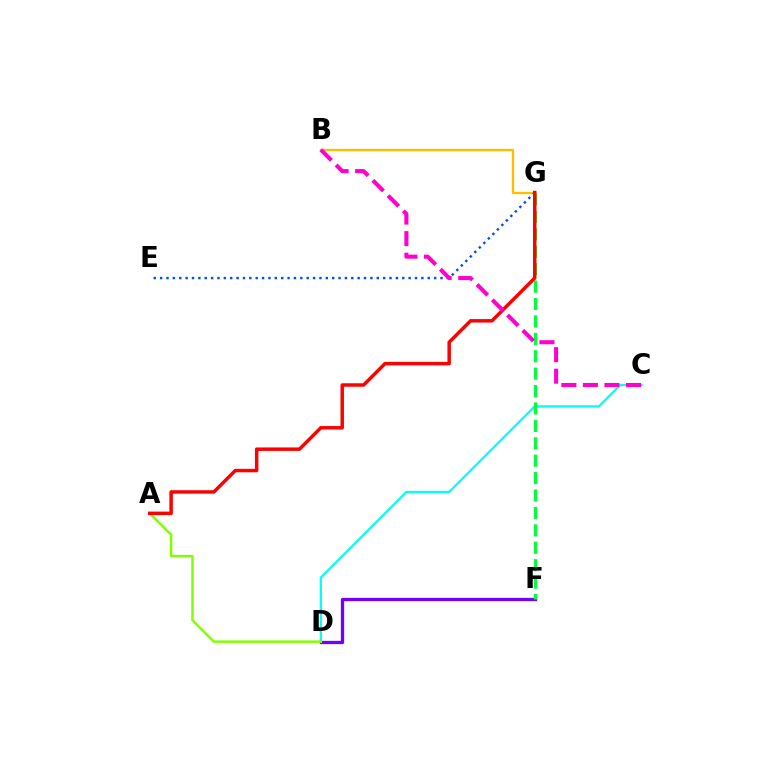{('C', 'D'): [{'color': '#00fff6', 'line_style': 'solid', 'thickness': 1.61}], ('B', 'G'): [{'color': '#ffbd00', 'line_style': 'solid', 'thickness': 1.67}], ('E', 'G'): [{'color': '#004bff', 'line_style': 'dotted', 'thickness': 1.73}], ('D', 'F'): [{'color': '#7200ff', 'line_style': 'solid', 'thickness': 2.38}], ('A', 'D'): [{'color': '#84ff00', 'line_style': 'solid', 'thickness': 1.8}], ('F', 'G'): [{'color': '#00ff39', 'line_style': 'dashed', 'thickness': 2.36}], ('A', 'G'): [{'color': '#ff0000', 'line_style': 'solid', 'thickness': 2.5}], ('B', 'C'): [{'color': '#ff00cf', 'line_style': 'dashed', 'thickness': 2.93}]}